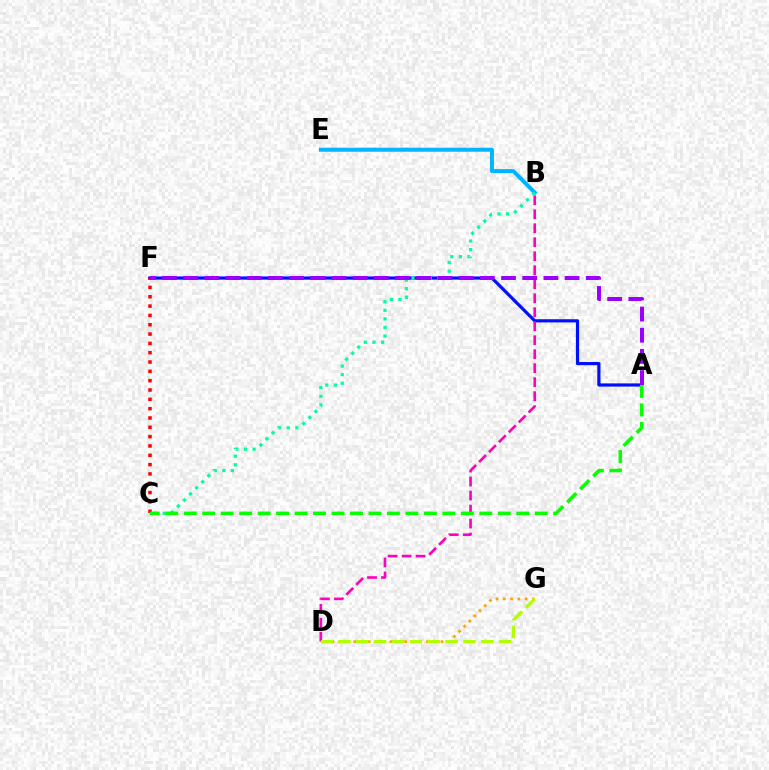{('A', 'F'): [{'color': '#0010ff', 'line_style': 'solid', 'thickness': 2.3}, {'color': '#9b00ff', 'line_style': 'dashed', 'thickness': 2.88}], ('C', 'F'): [{'color': '#ff0000', 'line_style': 'dotted', 'thickness': 2.53}], ('B', 'D'): [{'color': '#ff00bd', 'line_style': 'dashed', 'thickness': 1.9}], ('D', 'G'): [{'color': '#ffa500', 'line_style': 'dotted', 'thickness': 1.98}, {'color': '#b3ff00', 'line_style': 'dashed', 'thickness': 2.43}], ('B', 'E'): [{'color': '#00b5ff', 'line_style': 'solid', 'thickness': 2.88}], ('B', 'C'): [{'color': '#00ff9d', 'line_style': 'dotted', 'thickness': 2.34}], ('A', 'C'): [{'color': '#08ff00', 'line_style': 'dashed', 'thickness': 2.51}]}